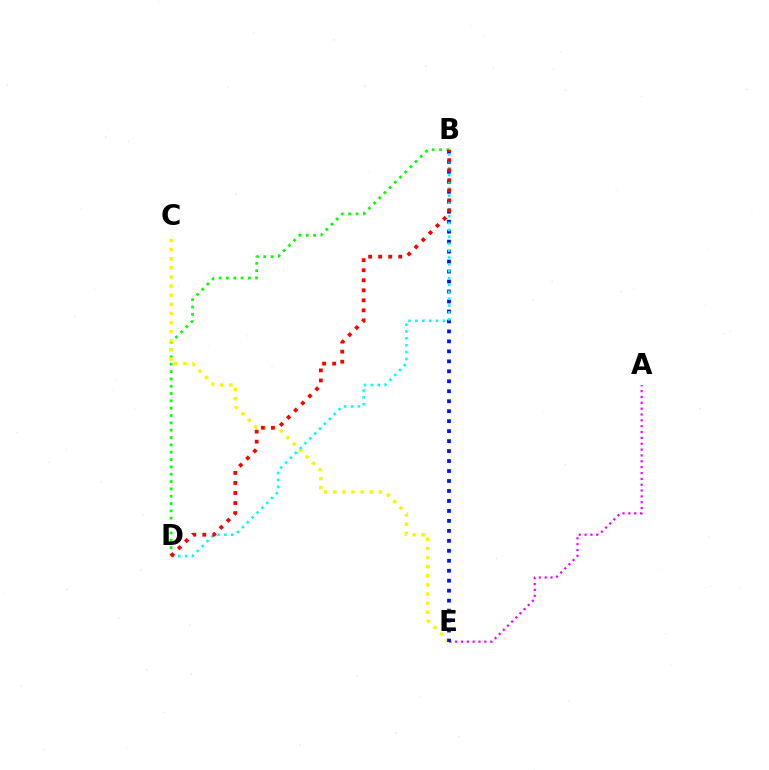{('A', 'E'): [{'color': '#ee00ff', 'line_style': 'dotted', 'thickness': 1.59}], ('B', 'D'): [{'color': '#08ff00', 'line_style': 'dotted', 'thickness': 1.99}, {'color': '#00fff6', 'line_style': 'dotted', 'thickness': 1.87}, {'color': '#ff0000', 'line_style': 'dotted', 'thickness': 2.73}], ('C', 'E'): [{'color': '#fcf500', 'line_style': 'dotted', 'thickness': 2.48}], ('B', 'E'): [{'color': '#0010ff', 'line_style': 'dotted', 'thickness': 2.71}]}